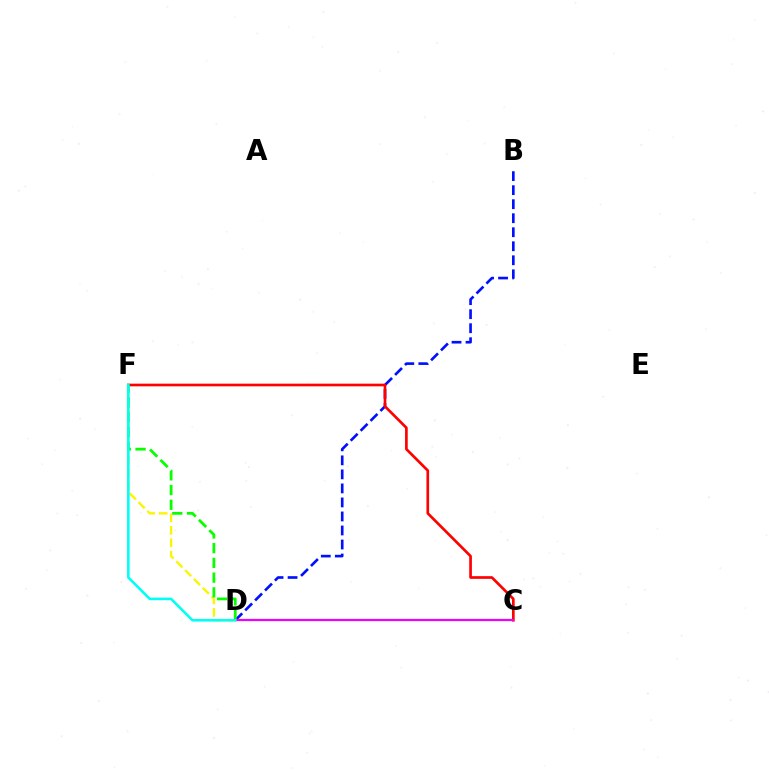{('B', 'D'): [{'color': '#0010ff', 'line_style': 'dashed', 'thickness': 1.91}], ('D', 'F'): [{'color': '#fcf500', 'line_style': 'dashed', 'thickness': 1.69}, {'color': '#08ff00', 'line_style': 'dashed', 'thickness': 2.0}, {'color': '#00fff6', 'line_style': 'solid', 'thickness': 1.86}], ('C', 'F'): [{'color': '#ff0000', 'line_style': 'solid', 'thickness': 1.92}], ('C', 'D'): [{'color': '#ee00ff', 'line_style': 'solid', 'thickness': 1.59}]}